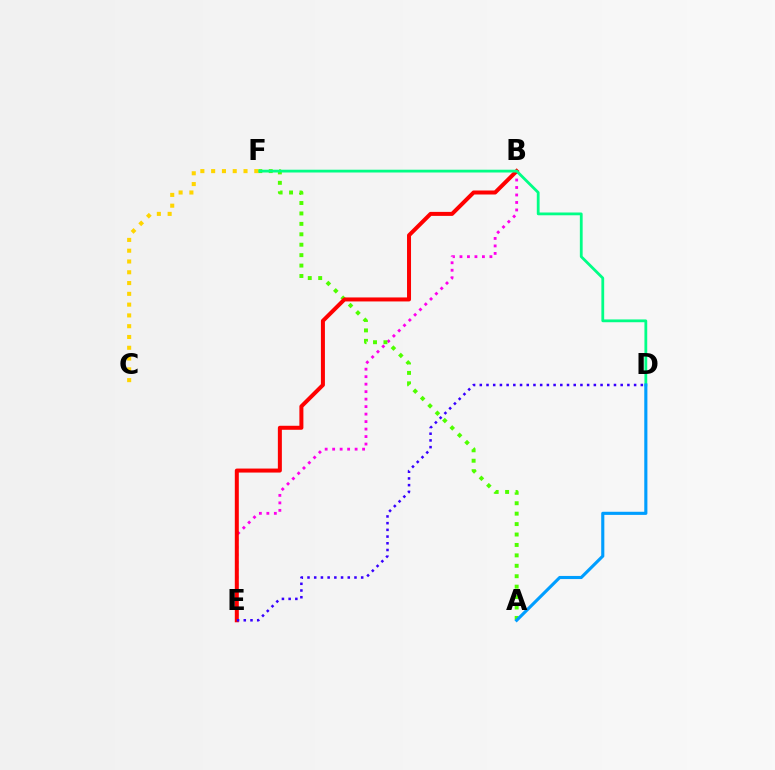{('B', 'E'): [{'color': '#ff00ed', 'line_style': 'dotted', 'thickness': 2.03}, {'color': '#ff0000', 'line_style': 'solid', 'thickness': 2.88}], ('A', 'F'): [{'color': '#4fff00', 'line_style': 'dotted', 'thickness': 2.83}], ('D', 'F'): [{'color': '#00ff86', 'line_style': 'solid', 'thickness': 2.01}], ('A', 'D'): [{'color': '#009eff', 'line_style': 'solid', 'thickness': 2.25}], ('D', 'E'): [{'color': '#3700ff', 'line_style': 'dotted', 'thickness': 1.82}], ('C', 'F'): [{'color': '#ffd500', 'line_style': 'dotted', 'thickness': 2.93}]}